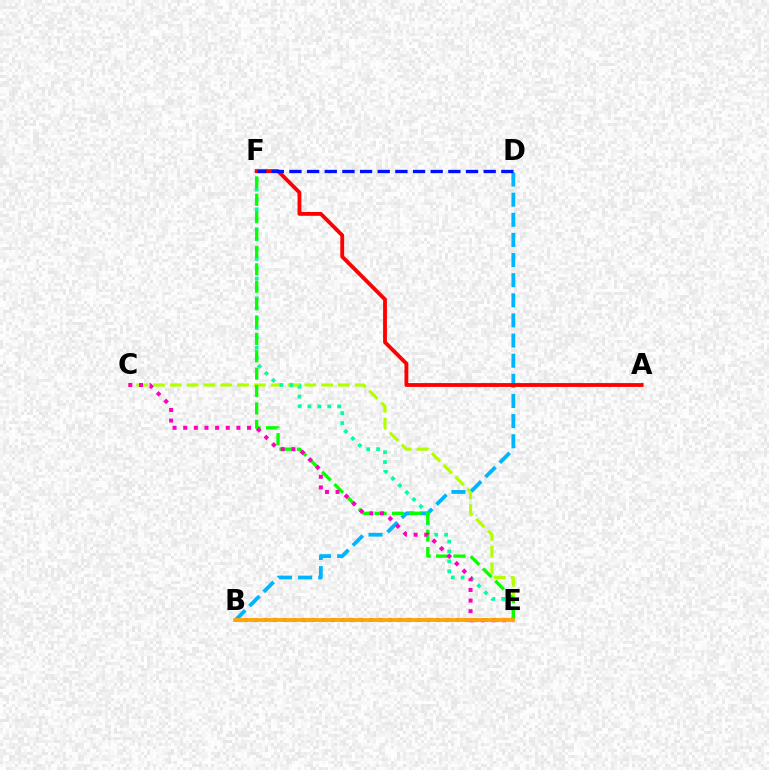{('B', 'E'): [{'color': '#9b00ff', 'line_style': 'dotted', 'thickness': 2.61}, {'color': '#ffa500', 'line_style': 'solid', 'thickness': 2.73}], ('C', 'E'): [{'color': '#b3ff00', 'line_style': 'dashed', 'thickness': 2.28}, {'color': '#ff00bd', 'line_style': 'dotted', 'thickness': 2.89}], ('B', 'D'): [{'color': '#00b5ff', 'line_style': 'dashed', 'thickness': 2.73}], ('E', 'F'): [{'color': '#00ff9d', 'line_style': 'dotted', 'thickness': 2.69}, {'color': '#08ff00', 'line_style': 'dashed', 'thickness': 2.36}], ('A', 'F'): [{'color': '#ff0000', 'line_style': 'solid', 'thickness': 2.76}], ('D', 'F'): [{'color': '#0010ff', 'line_style': 'dashed', 'thickness': 2.4}]}